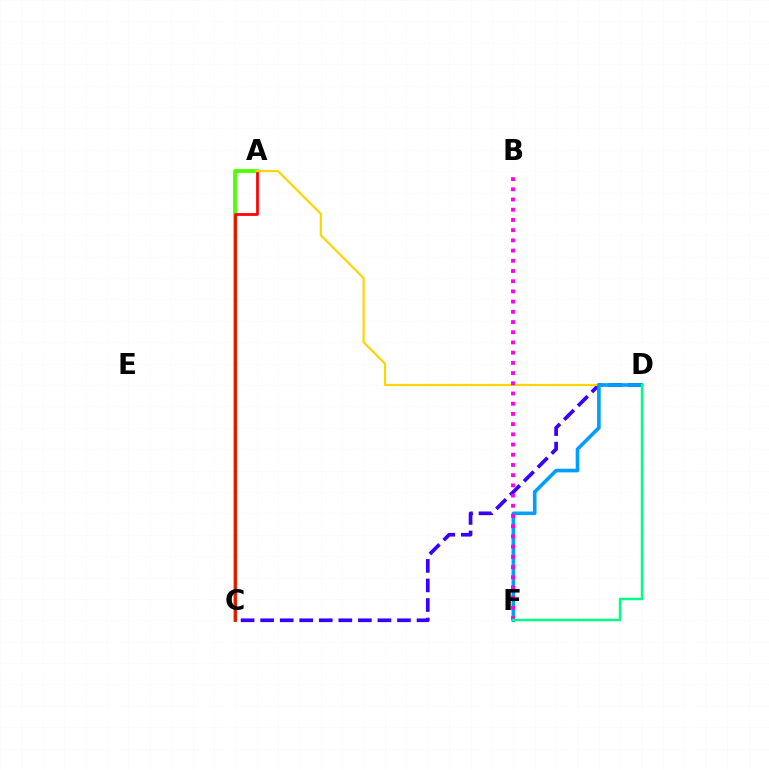{('A', 'C'): [{'color': '#4fff00', 'line_style': 'solid', 'thickness': 2.73}, {'color': '#ff0000', 'line_style': 'solid', 'thickness': 1.96}], ('C', 'D'): [{'color': '#3700ff', 'line_style': 'dashed', 'thickness': 2.66}], ('A', 'D'): [{'color': '#ffd500', 'line_style': 'solid', 'thickness': 1.57}], ('D', 'F'): [{'color': '#009eff', 'line_style': 'solid', 'thickness': 2.6}, {'color': '#00ff86', 'line_style': 'solid', 'thickness': 1.78}], ('B', 'F'): [{'color': '#ff00ed', 'line_style': 'dotted', 'thickness': 2.77}]}